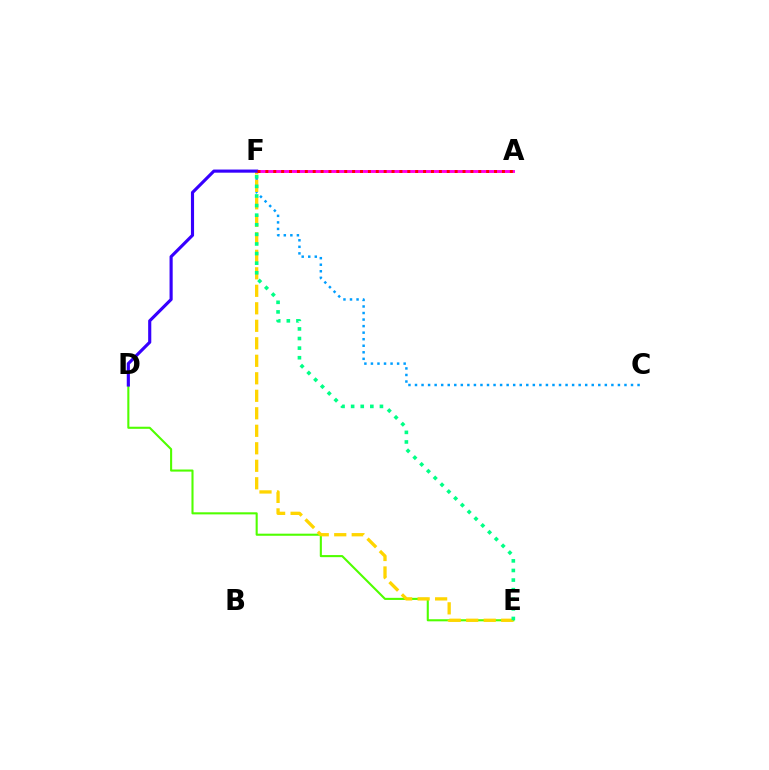{('C', 'F'): [{'color': '#009eff', 'line_style': 'dotted', 'thickness': 1.78}], ('D', 'E'): [{'color': '#4fff00', 'line_style': 'solid', 'thickness': 1.51}], ('E', 'F'): [{'color': '#ffd500', 'line_style': 'dashed', 'thickness': 2.38}, {'color': '#00ff86', 'line_style': 'dotted', 'thickness': 2.61}], ('A', 'F'): [{'color': '#ff00ed', 'line_style': 'solid', 'thickness': 2.09}, {'color': '#ff0000', 'line_style': 'dotted', 'thickness': 2.14}], ('D', 'F'): [{'color': '#3700ff', 'line_style': 'solid', 'thickness': 2.26}]}